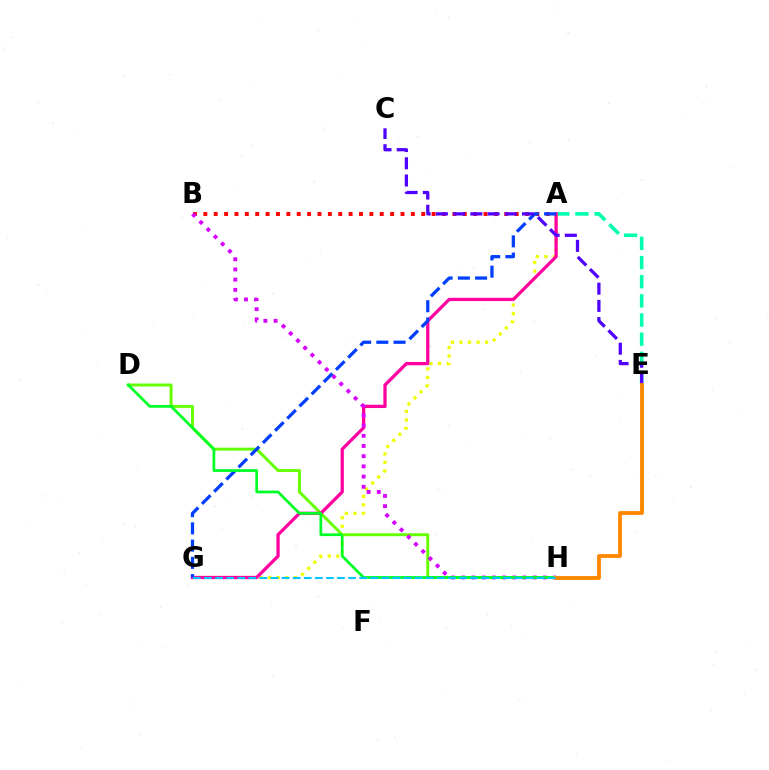{('D', 'H'): [{'color': '#66ff00', 'line_style': 'solid', 'thickness': 2.13}, {'color': '#00ff27', 'line_style': 'solid', 'thickness': 1.97}], ('A', 'B'): [{'color': '#ff0000', 'line_style': 'dotted', 'thickness': 2.82}], ('A', 'E'): [{'color': '#00ffaf', 'line_style': 'dashed', 'thickness': 2.6}], ('A', 'G'): [{'color': '#eeff00', 'line_style': 'dotted', 'thickness': 2.32}, {'color': '#ff00a0', 'line_style': 'solid', 'thickness': 2.36}, {'color': '#003fff', 'line_style': 'dashed', 'thickness': 2.34}], ('B', 'H'): [{'color': '#d600ff', 'line_style': 'dotted', 'thickness': 2.77}], ('C', 'E'): [{'color': '#4f00ff', 'line_style': 'dashed', 'thickness': 2.34}], ('E', 'H'): [{'color': '#ff8800', 'line_style': 'solid', 'thickness': 2.76}], ('G', 'H'): [{'color': '#00c7ff', 'line_style': 'dashed', 'thickness': 1.51}]}